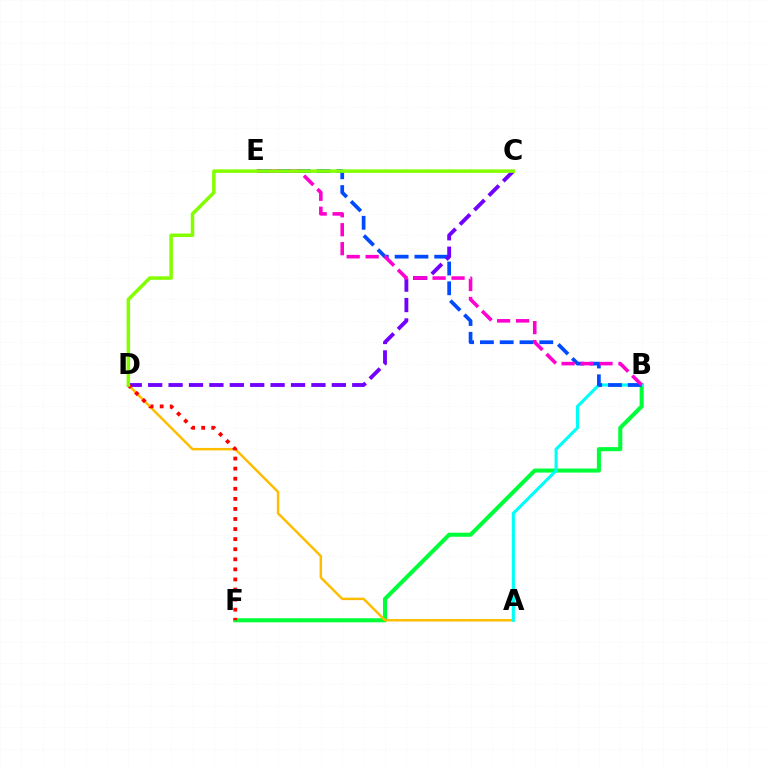{('B', 'F'): [{'color': '#00ff39', 'line_style': 'solid', 'thickness': 2.93}], ('A', 'D'): [{'color': '#ffbd00', 'line_style': 'solid', 'thickness': 1.78}], ('A', 'B'): [{'color': '#00fff6', 'line_style': 'solid', 'thickness': 2.25}], ('B', 'E'): [{'color': '#004bff', 'line_style': 'dashed', 'thickness': 2.69}, {'color': '#ff00cf', 'line_style': 'dashed', 'thickness': 2.57}], ('C', 'D'): [{'color': '#7200ff', 'line_style': 'dashed', 'thickness': 2.77}, {'color': '#84ff00', 'line_style': 'solid', 'thickness': 2.53}], ('D', 'F'): [{'color': '#ff0000', 'line_style': 'dotted', 'thickness': 2.74}]}